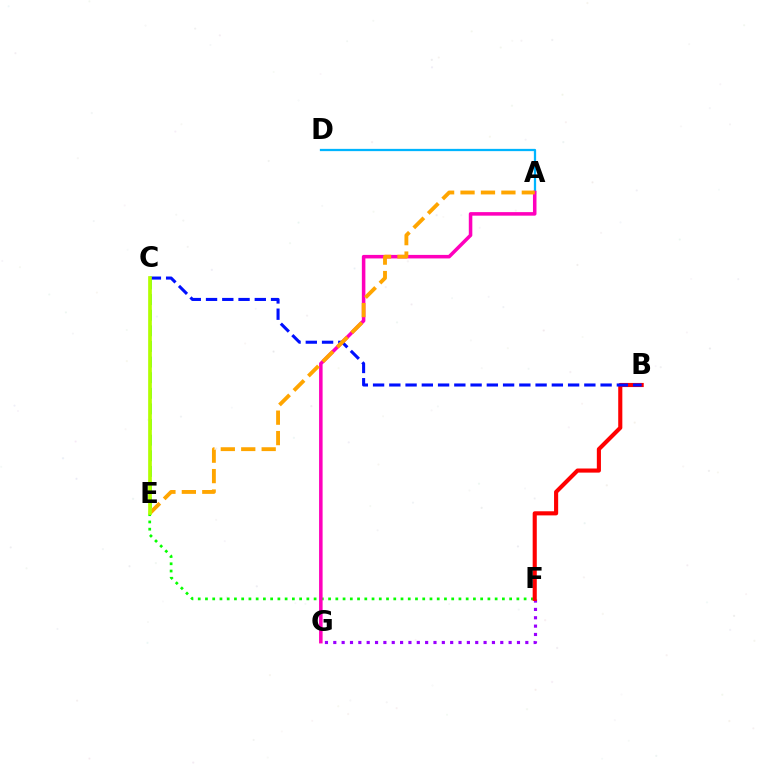{('A', 'D'): [{'color': '#00b5ff', 'line_style': 'solid', 'thickness': 1.63}], ('C', 'E'): [{'color': '#00ff9d', 'line_style': 'dashed', 'thickness': 2.12}, {'color': '#b3ff00', 'line_style': 'solid', 'thickness': 2.65}], ('E', 'F'): [{'color': '#08ff00', 'line_style': 'dotted', 'thickness': 1.97}], ('F', 'G'): [{'color': '#9b00ff', 'line_style': 'dotted', 'thickness': 2.27}], ('A', 'G'): [{'color': '#ff00bd', 'line_style': 'solid', 'thickness': 2.54}], ('B', 'F'): [{'color': '#ff0000', 'line_style': 'solid', 'thickness': 2.96}], ('B', 'C'): [{'color': '#0010ff', 'line_style': 'dashed', 'thickness': 2.21}], ('A', 'E'): [{'color': '#ffa500', 'line_style': 'dashed', 'thickness': 2.78}]}